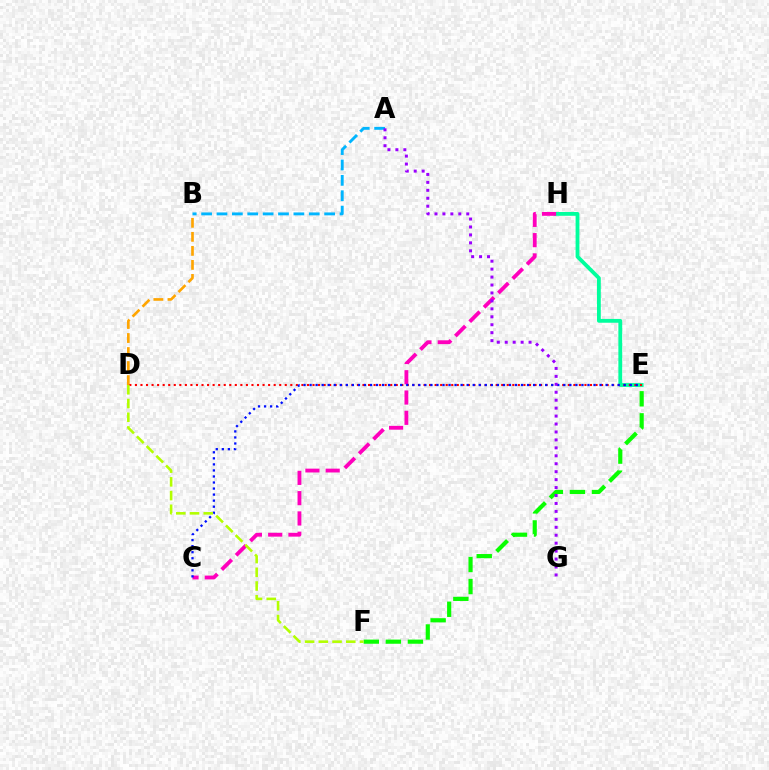{('B', 'D'): [{'color': '#ffa500', 'line_style': 'dashed', 'thickness': 1.91}], ('A', 'B'): [{'color': '#00b5ff', 'line_style': 'dashed', 'thickness': 2.09}], ('E', 'H'): [{'color': '#00ff9d', 'line_style': 'solid', 'thickness': 2.74}], ('E', 'F'): [{'color': '#08ff00', 'line_style': 'dashed', 'thickness': 3.0}], ('D', 'E'): [{'color': '#ff0000', 'line_style': 'dotted', 'thickness': 1.51}], ('C', 'H'): [{'color': '#ff00bd', 'line_style': 'dashed', 'thickness': 2.75}], ('C', 'E'): [{'color': '#0010ff', 'line_style': 'dotted', 'thickness': 1.64}], ('A', 'G'): [{'color': '#9b00ff', 'line_style': 'dotted', 'thickness': 2.16}], ('D', 'F'): [{'color': '#b3ff00', 'line_style': 'dashed', 'thickness': 1.86}]}